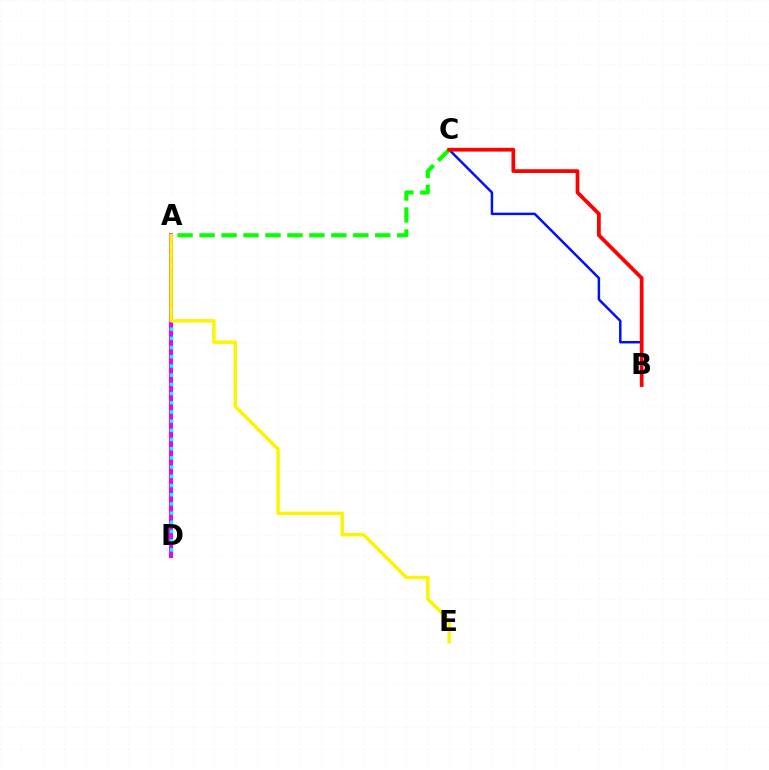{('A', 'D'): [{'color': '#ee00ff', 'line_style': 'solid', 'thickness': 2.91}, {'color': '#00fff6', 'line_style': 'dotted', 'thickness': 2.5}], ('B', 'C'): [{'color': '#0010ff', 'line_style': 'solid', 'thickness': 1.78}, {'color': '#ff0000', 'line_style': 'solid', 'thickness': 2.7}], ('A', 'E'): [{'color': '#fcf500', 'line_style': 'solid', 'thickness': 2.48}], ('A', 'C'): [{'color': '#08ff00', 'line_style': 'dashed', 'thickness': 2.98}]}